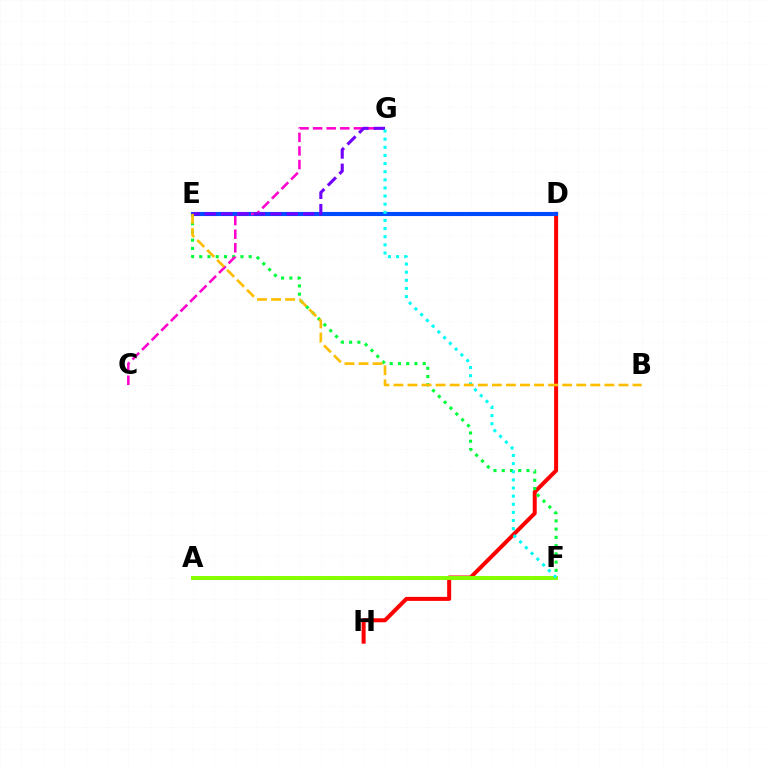{('D', 'H'): [{'color': '#ff0000', 'line_style': 'solid', 'thickness': 2.88}], ('E', 'F'): [{'color': '#00ff39', 'line_style': 'dotted', 'thickness': 2.24}], ('D', 'E'): [{'color': '#004bff', 'line_style': 'solid', 'thickness': 2.95}], ('C', 'G'): [{'color': '#ff00cf', 'line_style': 'dashed', 'thickness': 1.85}], ('E', 'G'): [{'color': '#7200ff', 'line_style': 'dashed', 'thickness': 2.23}], ('A', 'F'): [{'color': '#84ff00', 'line_style': 'solid', 'thickness': 2.85}], ('F', 'G'): [{'color': '#00fff6', 'line_style': 'dotted', 'thickness': 2.21}], ('B', 'E'): [{'color': '#ffbd00', 'line_style': 'dashed', 'thickness': 1.91}]}